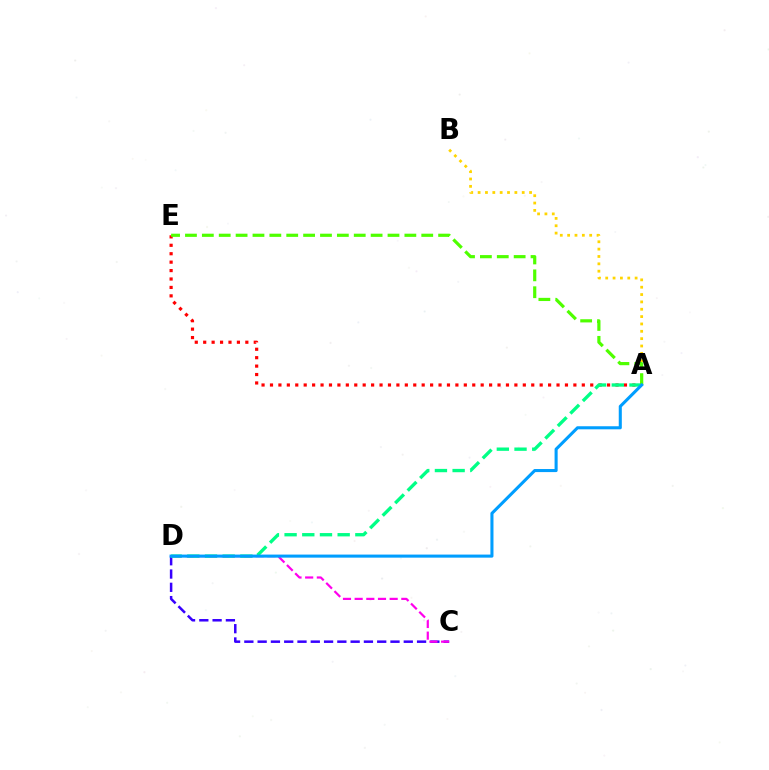{('A', 'B'): [{'color': '#ffd500', 'line_style': 'dotted', 'thickness': 2.0}], ('C', 'D'): [{'color': '#3700ff', 'line_style': 'dashed', 'thickness': 1.8}, {'color': '#ff00ed', 'line_style': 'dashed', 'thickness': 1.59}], ('A', 'E'): [{'color': '#ff0000', 'line_style': 'dotted', 'thickness': 2.29}, {'color': '#4fff00', 'line_style': 'dashed', 'thickness': 2.29}], ('A', 'D'): [{'color': '#00ff86', 'line_style': 'dashed', 'thickness': 2.4}, {'color': '#009eff', 'line_style': 'solid', 'thickness': 2.21}]}